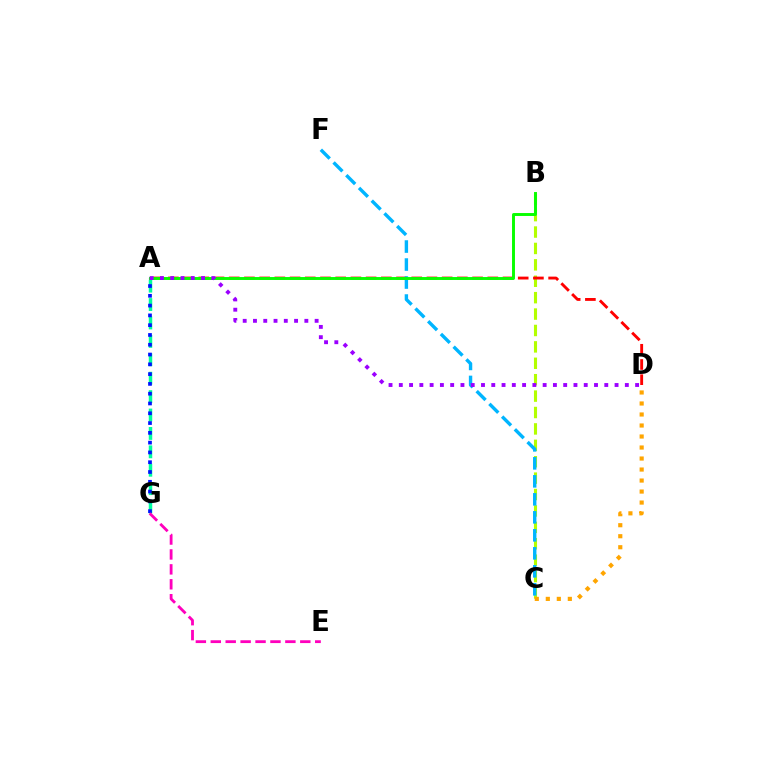{('A', 'G'): [{'color': '#00ff9d', 'line_style': 'dashed', 'thickness': 2.5}, {'color': '#0010ff', 'line_style': 'dotted', 'thickness': 2.66}], ('B', 'C'): [{'color': '#b3ff00', 'line_style': 'dashed', 'thickness': 2.23}], ('A', 'D'): [{'color': '#ff0000', 'line_style': 'dashed', 'thickness': 2.07}, {'color': '#9b00ff', 'line_style': 'dotted', 'thickness': 2.79}], ('E', 'G'): [{'color': '#ff00bd', 'line_style': 'dashed', 'thickness': 2.03}], ('C', 'D'): [{'color': '#ffa500', 'line_style': 'dotted', 'thickness': 2.99}], ('C', 'F'): [{'color': '#00b5ff', 'line_style': 'dashed', 'thickness': 2.44}], ('A', 'B'): [{'color': '#08ff00', 'line_style': 'solid', 'thickness': 2.11}]}